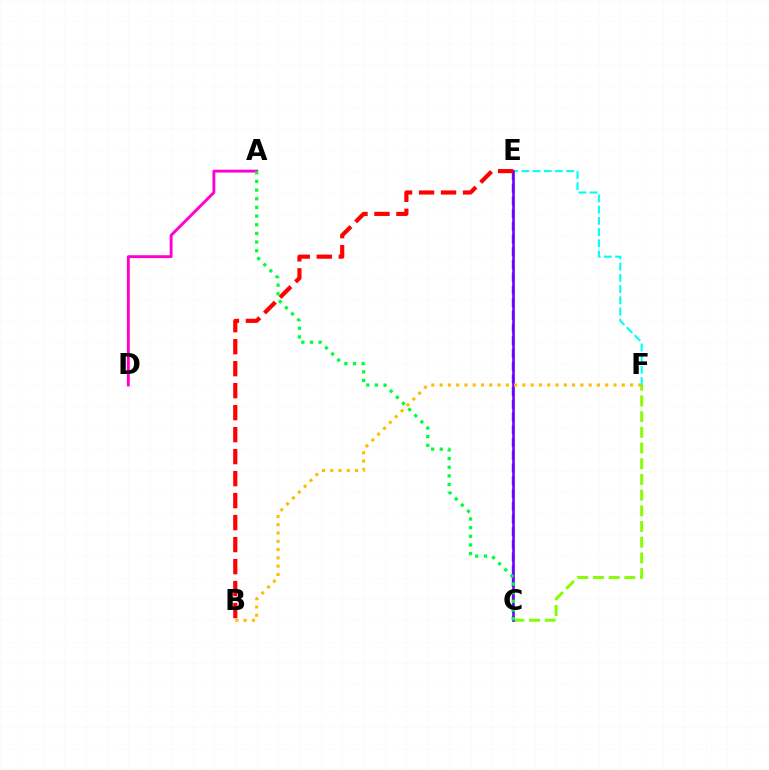{('C', 'F'): [{'color': '#84ff00', 'line_style': 'dashed', 'thickness': 2.13}], ('E', 'F'): [{'color': '#00fff6', 'line_style': 'dashed', 'thickness': 1.52}], ('C', 'E'): [{'color': '#004bff', 'line_style': 'dashed', 'thickness': 1.73}, {'color': '#7200ff', 'line_style': 'solid', 'thickness': 1.89}], ('B', 'E'): [{'color': '#ff0000', 'line_style': 'dashed', 'thickness': 2.99}], ('A', 'D'): [{'color': '#ff00cf', 'line_style': 'solid', 'thickness': 2.08}], ('B', 'F'): [{'color': '#ffbd00', 'line_style': 'dotted', 'thickness': 2.25}], ('A', 'C'): [{'color': '#00ff39', 'line_style': 'dotted', 'thickness': 2.35}]}